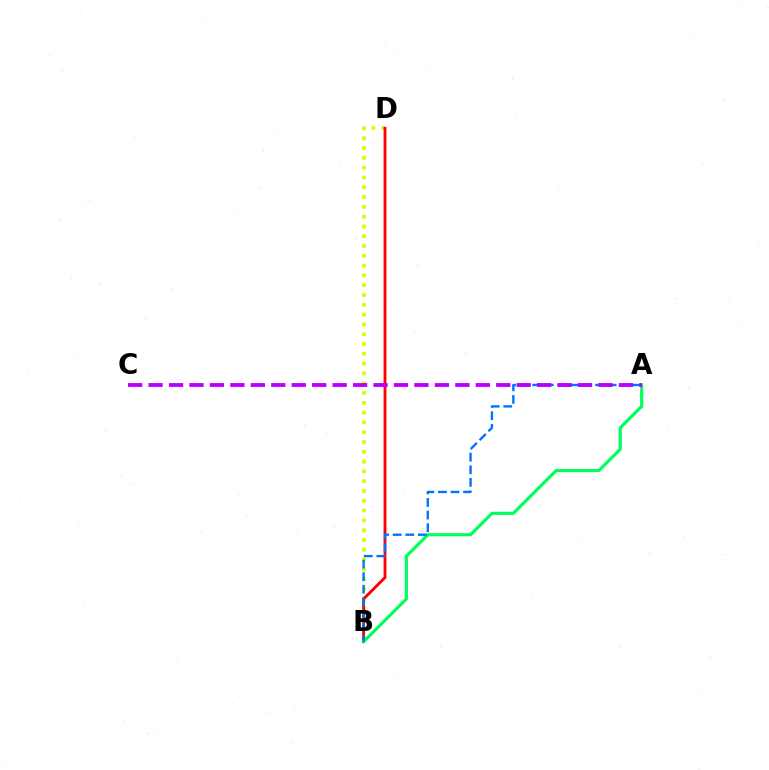{('B', 'D'): [{'color': '#d1ff00', 'line_style': 'dotted', 'thickness': 2.66}, {'color': '#ff0000', 'line_style': 'solid', 'thickness': 2.06}], ('A', 'B'): [{'color': '#00ff5c', 'line_style': 'solid', 'thickness': 2.27}, {'color': '#0074ff', 'line_style': 'dashed', 'thickness': 1.71}], ('A', 'C'): [{'color': '#b900ff', 'line_style': 'dashed', 'thickness': 2.78}]}